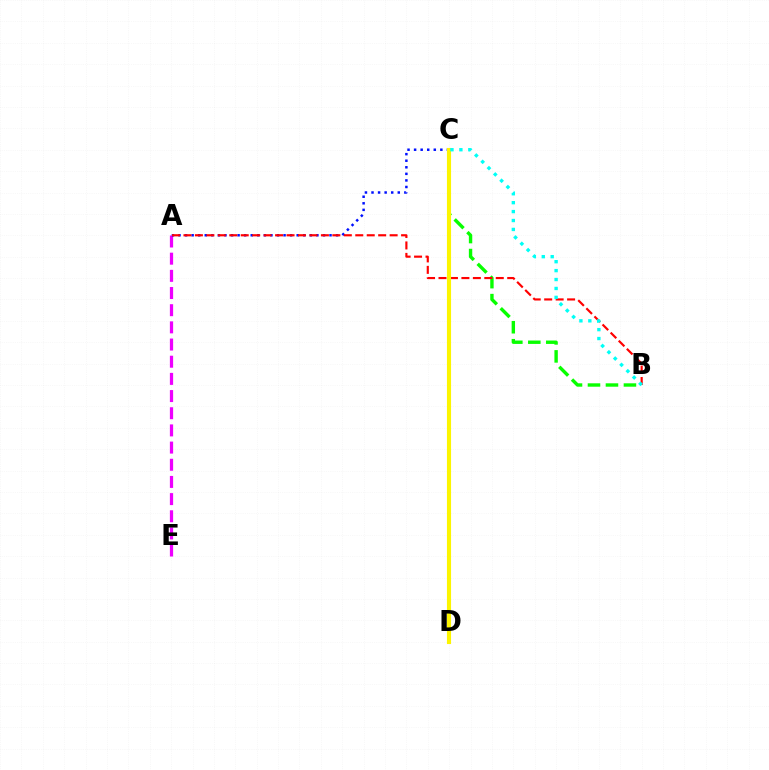{('A', 'E'): [{'color': '#ee00ff', 'line_style': 'dashed', 'thickness': 2.33}], ('B', 'C'): [{'color': '#08ff00', 'line_style': 'dashed', 'thickness': 2.44}, {'color': '#00fff6', 'line_style': 'dotted', 'thickness': 2.43}], ('A', 'C'): [{'color': '#0010ff', 'line_style': 'dotted', 'thickness': 1.78}], ('A', 'B'): [{'color': '#ff0000', 'line_style': 'dashed', 'thickness': 1.56}], ('C', 'D'): [{'color': '#fcf500', 'line_style': 'solid', 'thickness': 2.96}]}